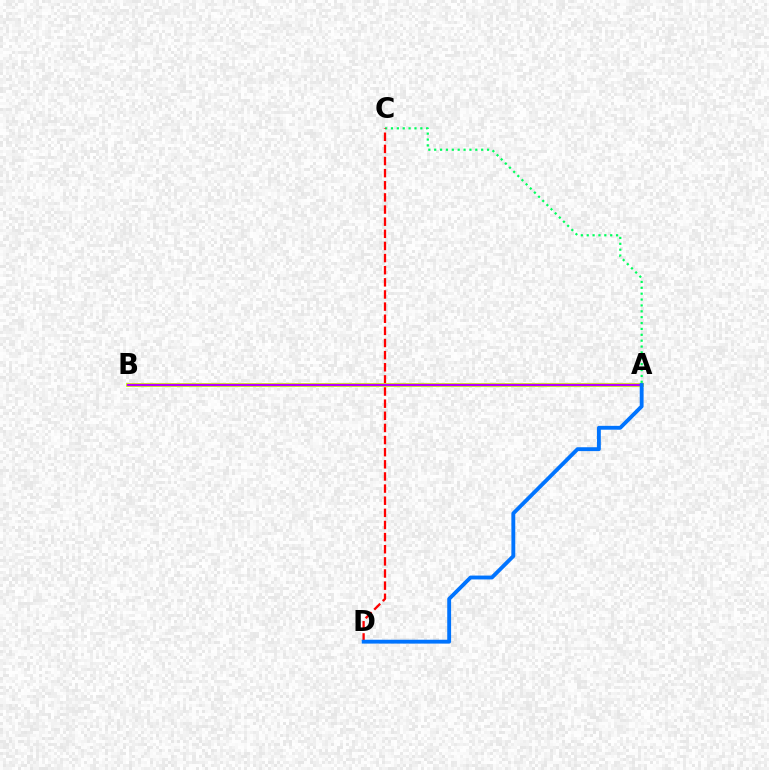{('A', 'C'): [{'color': '#00ff5c', 'line_style': 'dotted', 'thickness': 1.6}], ('C', 'D'): [{'color': '#ff0000', 'line_style': 'dashed', 'thickness': 1.65}], ('A', 'B'): [{'color': '#d1ff00', 'line_style': 'solid', 'thickness': 2.76}, {'color': '#b900ff', 'line_style': 'solid', 'thickness': 1.65}], ('A', 'D'): [{'color': '#0074ff', 'line_style': 'solid', 'thickness': 2.78}]}